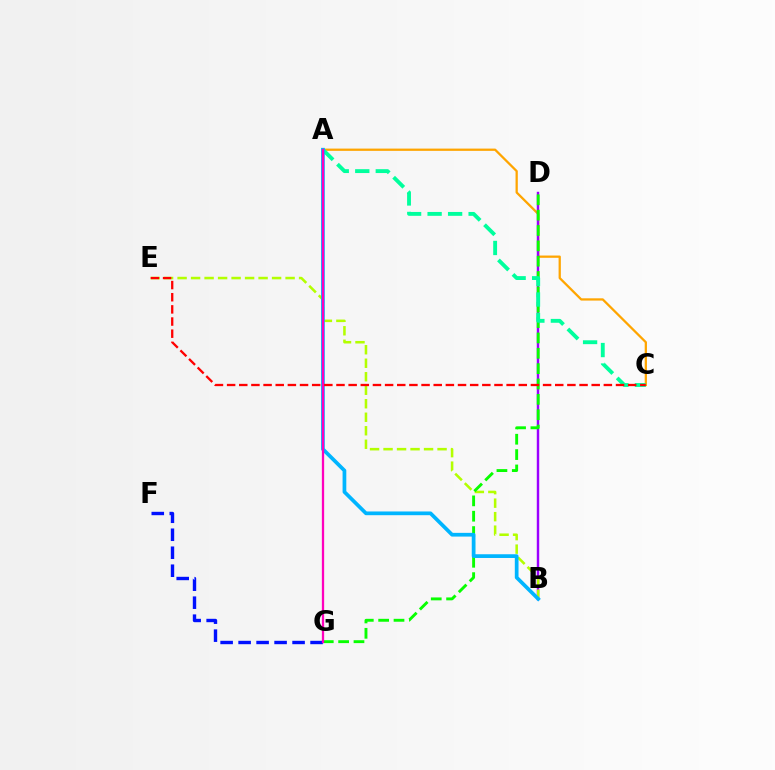{('A', 'C'): [{'color': '#ffa500', 'line_style': 'solid', 'thickness': 1.63}, {'color': '#00ff9d', 'line_style': 'dashed', 'thickness': 2.79}], ('B', 'D'): [{'color': '#9b00ff', 'line_style': 'solid', 'thickness': 1.76}], ('B', 'E'): [{'color': '#b3ff00', 'line_style': 'dashed', 'thickness': 1.83}], ('D', 'G'): [{'color': '#08ff00', 'line_style': 'dashed', 'thickness': 2.09}], ('F', 'G'): [{'color': '#0010ff', 'line_style': 'dashed', 'thickness': 2.44}], ('A', 'B'): [{'color': '#00b5ff', 'line_style': 'solid', 'thickness': 2.68}], ('A', 'G'): [{'color': '#ff00bd', 'line_style': 'solid', 'thickness': 1.65}], ('C', 'E'): [{'color': '#ff0000', 'line_style': 'dashed', 'thickness': 1.65}]}